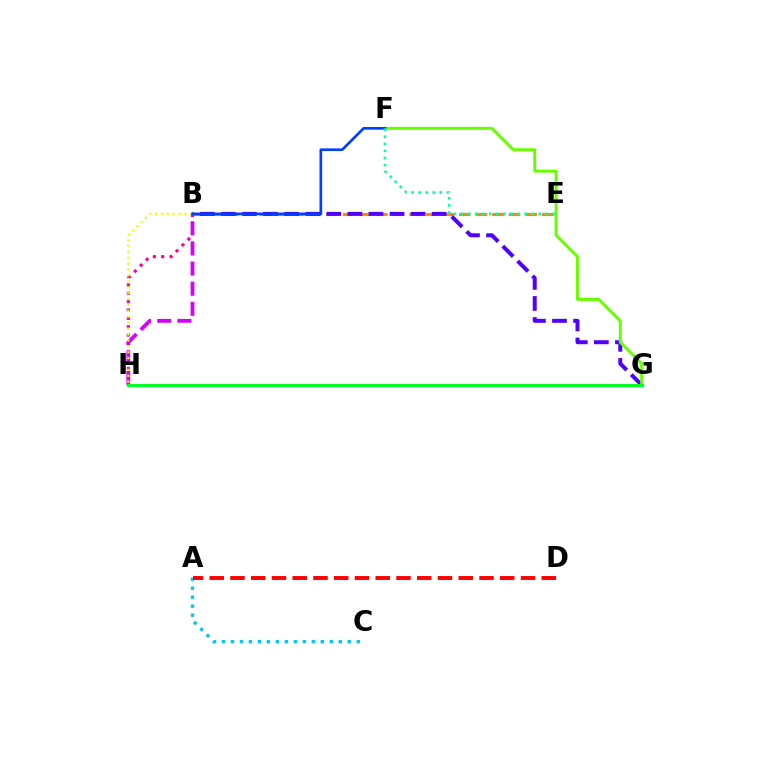{('A', 'C'): [{'color': '#00c7ff', 'line_style': 'dotted', 'thickness': 2.44}], ('A', 'D'): [{'color': '#ff0000', 'line_style': 'dashed', 'thickness': 2.82}], ('B', 'E'): [{'color': '#ff8800', 'line_style': 'dashed', 'thickness': 2.25}], ('B', 'G'): [{'color': '#4f00ff', 'line_style': 'dashed', 'thickness': 2.86}], ('F', 'G'): [{'color': '#66ff00', 'line_style': 'solid', 'thickness': 2.14}], ('B', 'H'): [{'color': '#ff00a0', 'line_style': 'dotted', 'thickness': 2.27}, {'color': '#d600ff', 'line_style': 'dashed', 'thickness': 2.73}, {'color': '#eeff00', 'line_style': 'dotted', 'thickness': 1.6}], ('G', 'H'): [{'color': '#00ff27', 'line_style': 'solid', 'thickness': 2.21}], ('B', 'F'): [{'color': '#003fff', 'line_style': 'solid', 'thickness': 1.93}], ('E', 'F'): [{'color': '#00ffaf', 'line_style': 'dotted', 'thickness': 1.92}]}